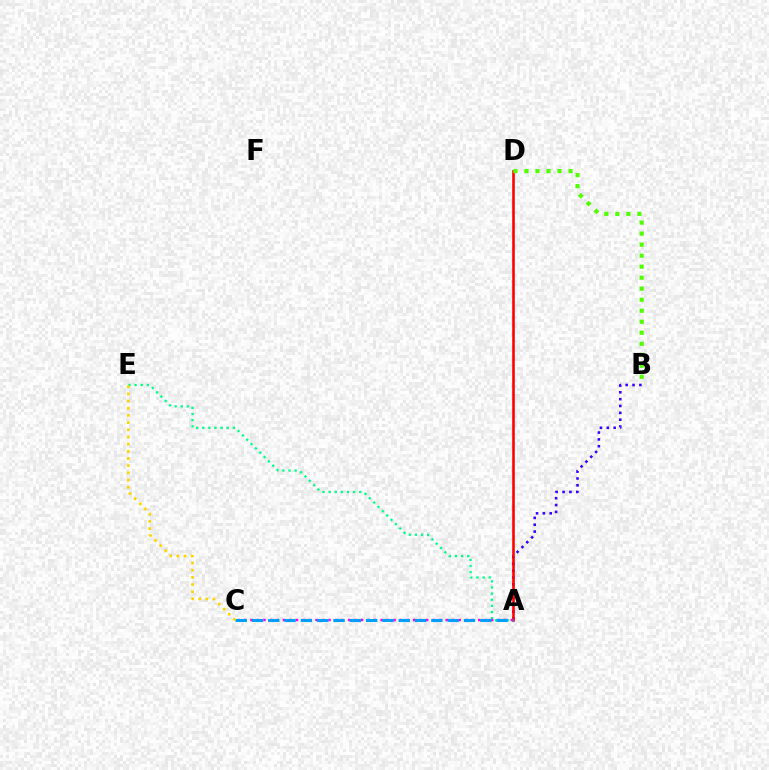{('A', 'E'): [{'color': '#00ff86', 'line_style': 'dotted', 'thickness': 1.66}], ('A', 'B'): [{'color': '#3700ff', 'line_style': 'dotted', 'thickness': 1.86}], ('A', 'D'): [{'color': '#ff0000', 'line_style': 'solid', 'thickness': 1.87}], ('B', 'D'): [{'color': '#4fff00', 'line_style': 'dotted', 'thickness': 2.99}], ('A', 'C'): [{'color': '#ff00ed', 'line_style': 'dotted', 'thickness': 1.77}, {'color': '#009eff', 'line_style': 'dashed', 'thickness': 2.22}], ('C', 'E'): [{'color': '#ffd500', 'line_style': 'dotted', 'thickness': 1.95}]}